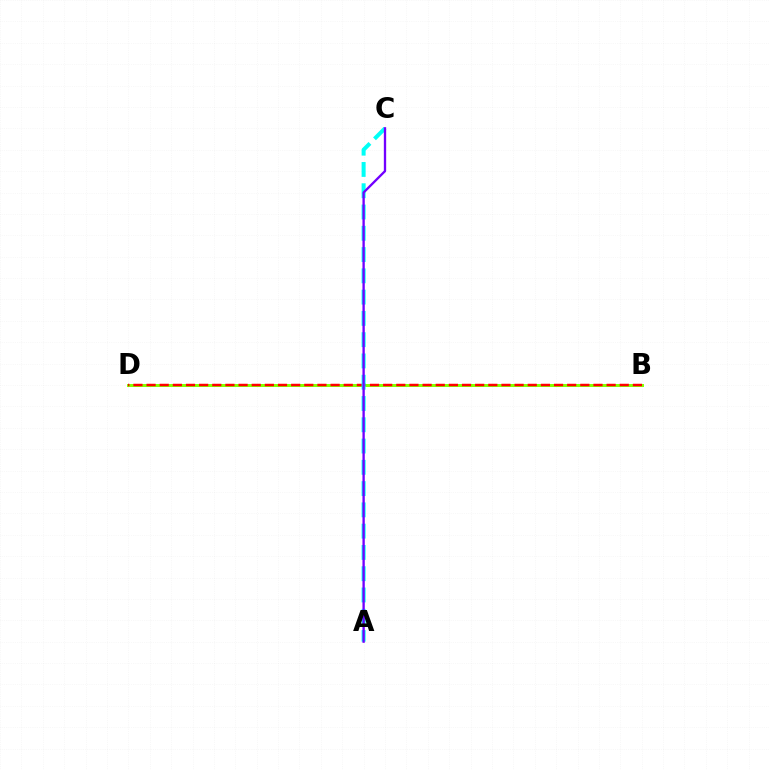{('B', 'D'): [{'color': '#84ff00', 'line_style': 'solid', 'thickness': 2.15}, {'color': '#ff0000', 'line_style': 'dashed', 'thickness': 1.79}], ('A', 'C'): [{'color': '#00fff6', 'line_style': 'dashed', 'thickness': 2.89}, {'color': '#7200ff', 'line_style': 'solid', 'thickness': 1.68}]}